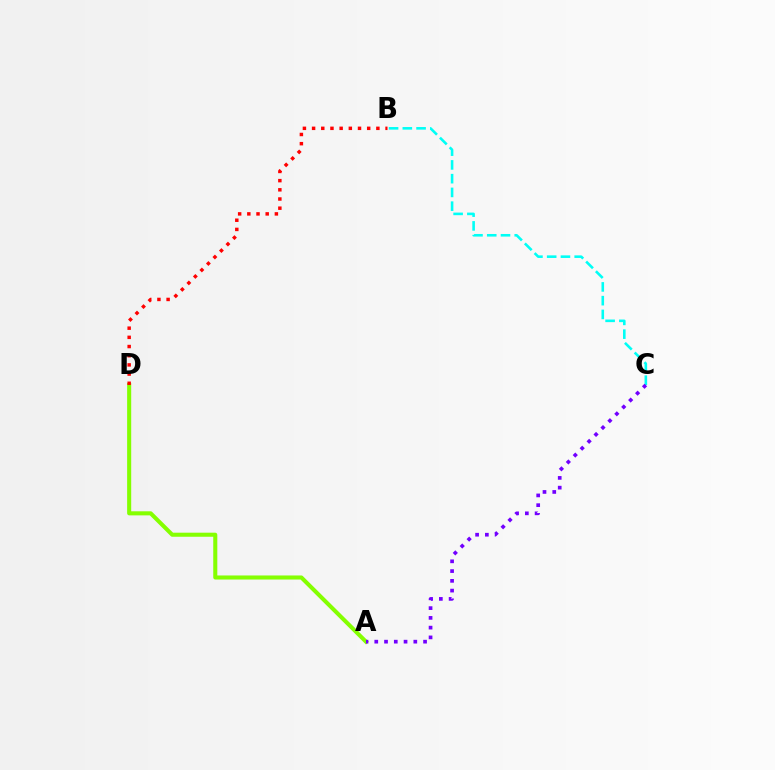{('A', 'D'): [{'color': '#84ff00', 'line_style': 'solid', 'thickness': 2.93}], ('B', 'D'): [{'color': '#ff0000', 'line_style': 'dotted', 'thickness': 2.5}], ('B', 'C'): [{'color': '#00fff6', 'line_style': 'dashed', 'thickness': 1.87}], ('A', 'C'): [{'color': '#7200ff', 'line_style': 'dotted', 'thickness': 2.65}]}